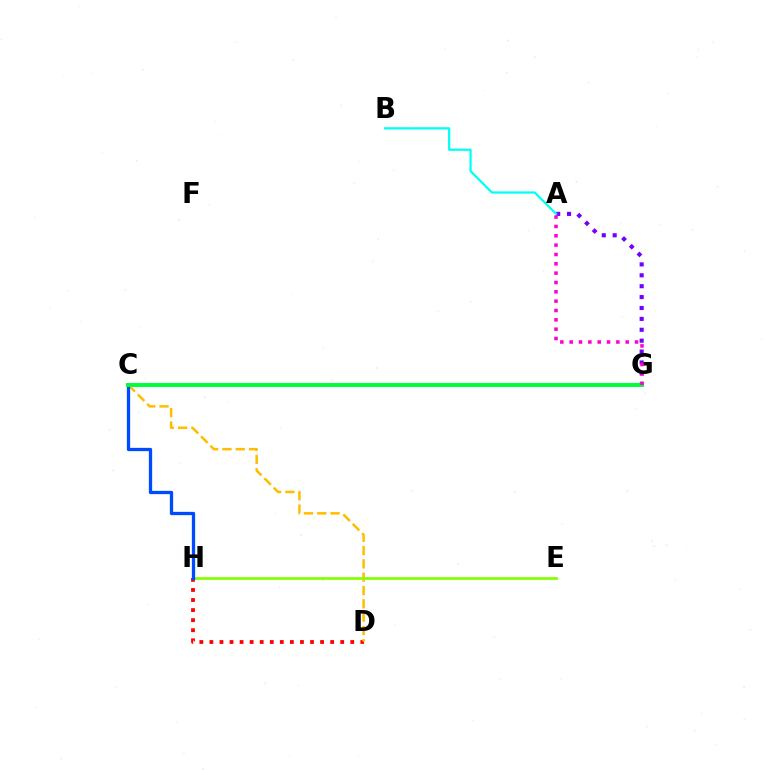{('D', 'H'): [{'color': '#ff0000', 'line_style': 'dotted', 'thickness': 2.73}], ('C', 'D'): [{'color': '#ffbd00', 'line_style': 'dashed', 'thickness': 1.81}], ('E', 'H'): [{'color': '#84ff00', 'line_style': 'solid', 'thickness': 1.97}], ('C', 'H'): [{'color': '#004bff', 'line_style': 'solid', 'thickness': 2.37}], ('A', 'G'): [{'color': '#7200ff', 'line_style': 'dotted', 'thickness': 2.96}, {'color': '#ff00cf', 'line_style': 'dotted', 'thickness': 2.54}], ('C', 'G'): [{'color': '#00ff39', 'line_style': 'solid', 'thickness': 2.85}], ('A', 'B'): [{'color': '#00fff6', 'line_style': 'solid', 'thickness': 1.6}]}